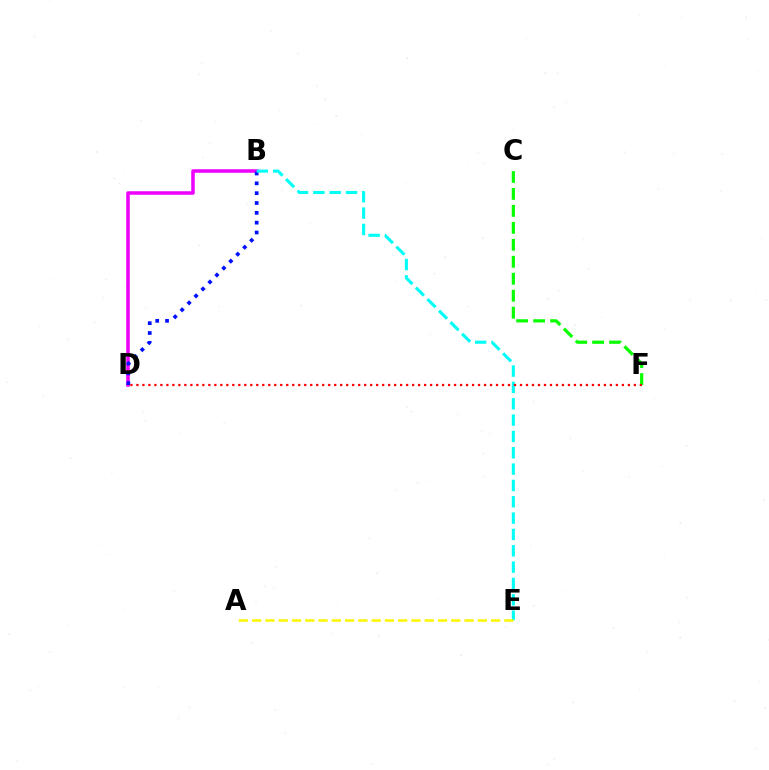{('B', 'D'): [{'color': '#ee00ff', 'line_style': 'solid', 'thickness': 2.55}, {'color': '#0010ff', 'line_style': 'dotted', 'thickness': 2.67}], ('B', 'E'): [{'color': '#00fff6', 'line_style': 'dashed', 'thickness': 2.22}], ('C', 'F'): [{'color': '#08ff00', 'line_style': 'dashed', 'thickness': 2.31}], ('D', 'F'): [{'color': '#ff0000', 'line_style': 'dotted', 'thickness': 1.63}], ('A', 'E'): [{'color': '#fcf500', 'line_style': 'dashed', 'thickness': 1.8}]}